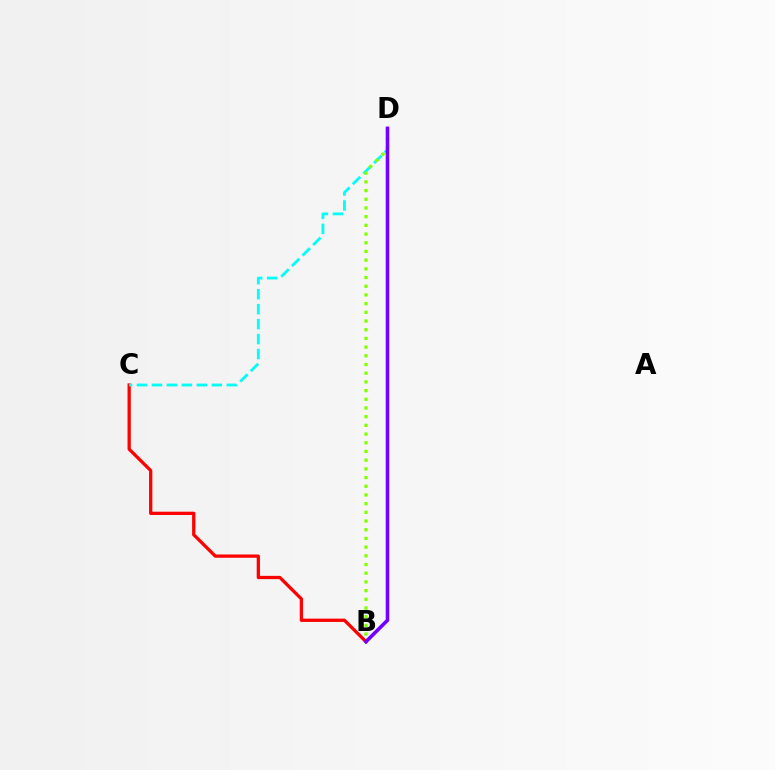{('B', 'C'): [{'color': '#ff0000', 'line_style': 'solid', 'thickness': 2.36}], ('C', 'D'): [{'color': '#00fff6', 'line_style': 'dashed', 'thickness': 2.03}], ('B', 'D'): [{'color': '#84ff00', 'line_style': 'dotted', 'thickness': 2.36}, {'color': '#7200ff', 'line_style': 'solid', 'thickness': 2.56}]}